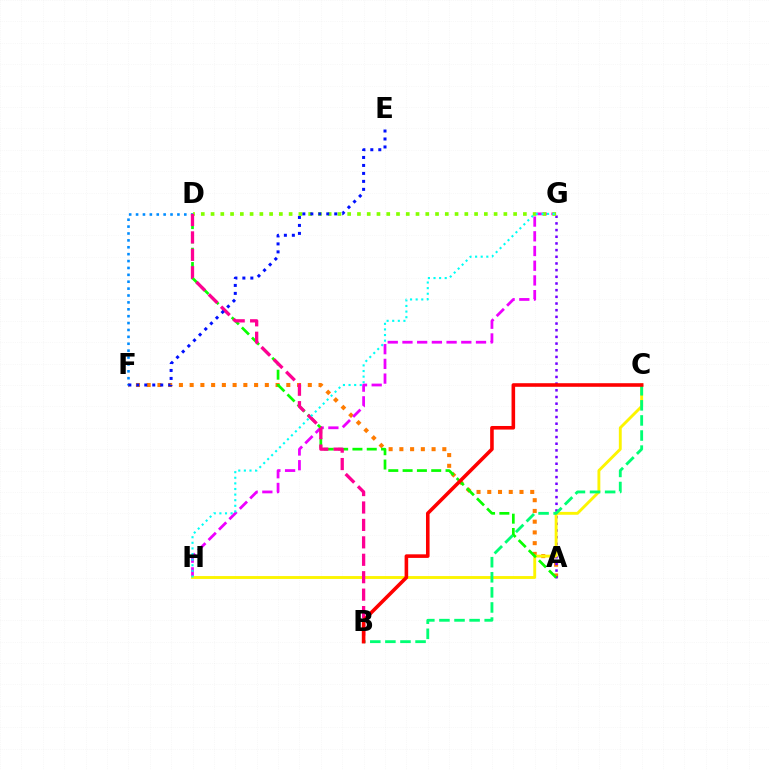{('A', 'F'): [{'color': '#ff7c00', 'line_style': 'dotted', 'thickness': 2.92}], ('A', 'G'): [{'color': '#7200ff', 'line_style': 'dotted', 'thickness': 1.81}], ('G', 'H'): [{'color': '#ee00ff', 'line_style': 'dashed', 'thickness': 2.0}, {'color': '#00fff6', 'line_style': 'dotted', 'thickness': 1.52}], ('D', 'F'): [{'color': '#008cff', 'line_style': 'dotted', 'thickness': 1.87}], ('C', 'H'): [{'color': '#fcf500', 'line_style': 'solid', 'thickness': 2.07}], ('A', 'D'): [{'color': '#08ff00', 'line_style': 'dashed', 'thickness': 1.94}], ('D', 'G'): [{'color': '#84ff00', 'line_style': 'dotted', 'thickness': 2.65}], ('B', 'D'): [{'color': '#ff0094', 'line_style': 'dashed', 'thickness': 2.37}], ('B', 'C'): [{'color': '#00ff74', 'line_style': 'dashed', 'thickness': 2.05}, {'color': '#ff0000', 'line_style': 'solid', 'thickness': 2.58}], ('E', 'F'): [{'color': '#0010ff', 'line_style': 'dotted', 'thickness': 2.17}]}